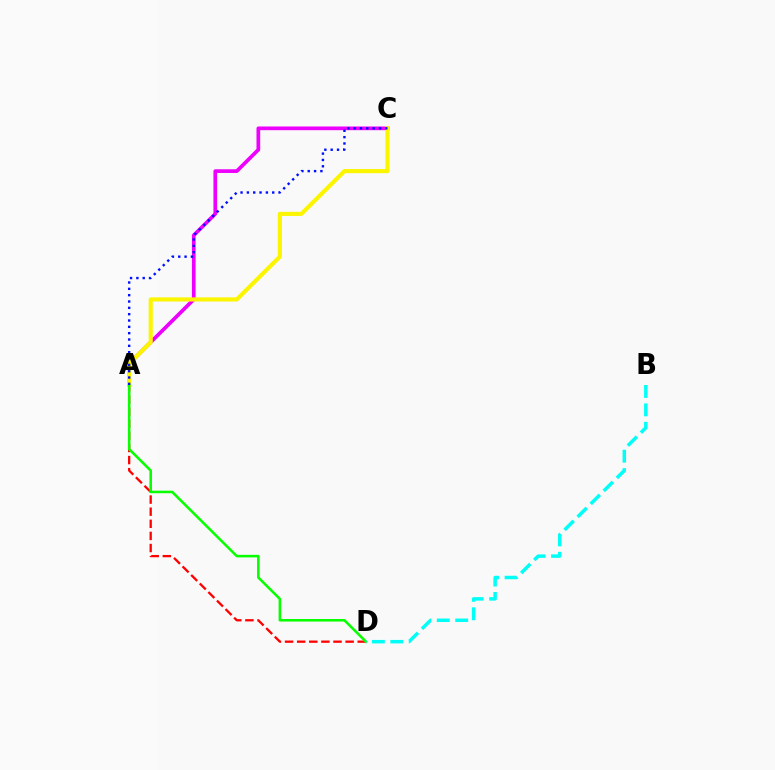{('A', 'D'): [{'color': '#ff0000', 'line_style': 'dashed', 'thickness': 1.65}, {'color': '#08ff00', 'line_style': 'solid', 'thickness': 1.84}], ('A', 'C'): [{'color': '#ee00ff', 'line_style': 'solid', 'thickness': 2.66}, {'color': '#fcf500', 'line_style': 'solid', 'thickness': 2.98}, {'color': '#0010ff', 'line_style': 'dotted', 'thickness': 1.72}], ('B', 'D'): [{'color': '#00fff6', 'line_style': 'dashed', 'thickness': 2.5}]}